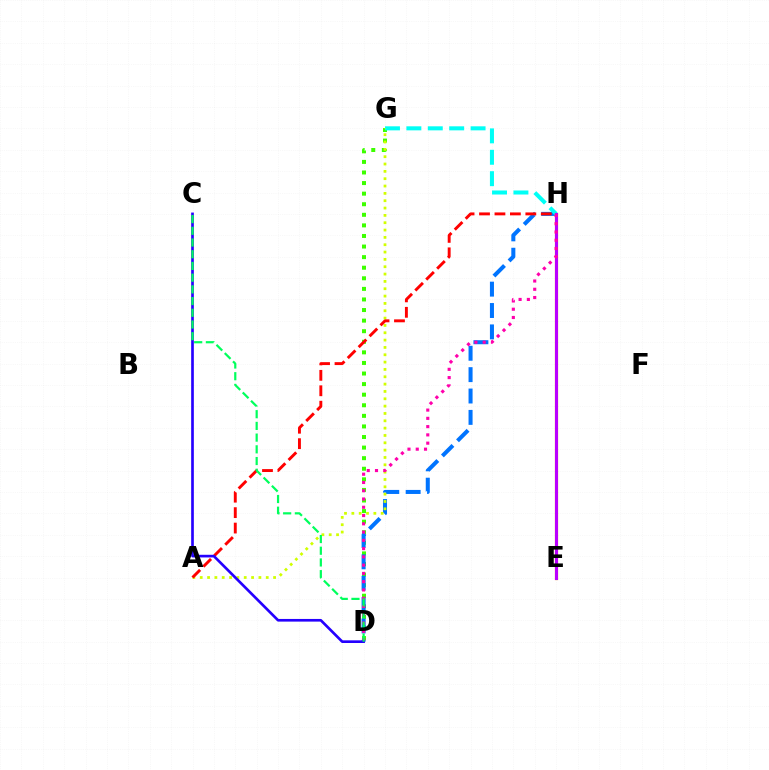{('D', 'G'): [{'color': '#3dff00', 'line_style': 'dotted', 'thickness': 2.87}], ('D', 'H'): [{'color': '#0074ff', 'line_style': 'dashed', 'thickness': 2.9}, {'color': '#ff00ac', 'line_style': 'dotted', 'thickness': 2.25}], ('G', 'H'): [{'color': '#00fff6', 'line_style': 'dashed', 'thickness': 2.91}], ('A', 'G'): [{'color': '#d1ff00', 'line_style': 'dotted', 'thickness': 1.99}], ('E', 'H'): [{'color': '#ff9400', 'line_style': 'solid', 'thickness': 2.31}, {'color': '#b900ff', 'line_style': 'solid', 'thickness': 2.2}], ('A', 'H'): [{'color': '#ff0000', 'line_style': 'dashed', 'thickness': 2.1}], ('C', 'D'): [{'color': '#2500ff', 'line_style': 'solid', 'thickness': 1.92}, {'color': '#00ff5c', 'line_style': 'dashed', 'thickness': 1.59}]}